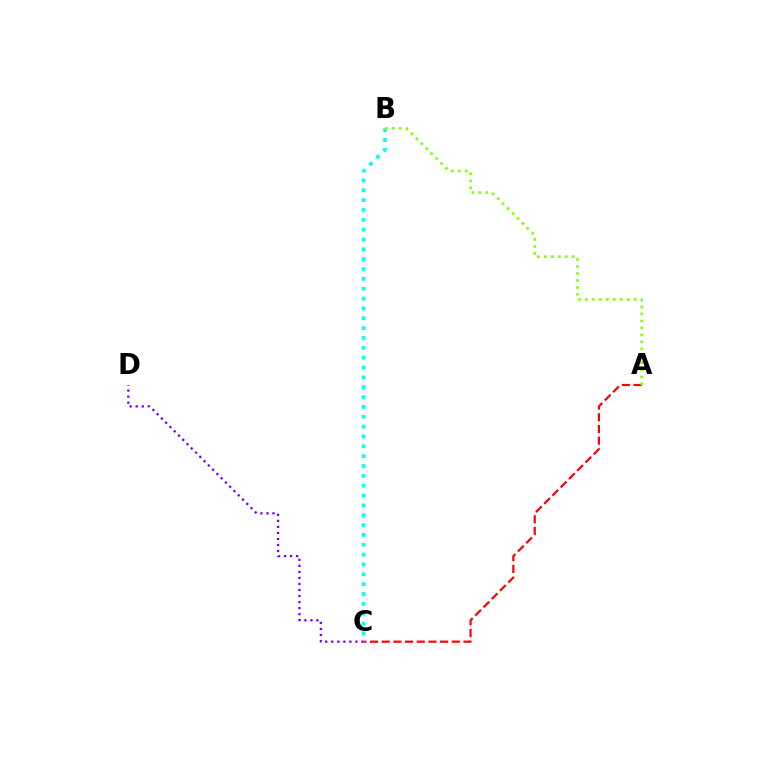{('A', 'C'): [{'color': '#ff0000', 'line_style': 'dashed', 'thickness': 1.59}], ('B', 'C'): [{'color': '#00fff6', 'line_style': 'dotted', 'thickness': 2.68}], ('C', 'D'): [{'color': '#7200ff', 'line_style': 'dotted', 'thickness': 1.64}], ('A', 'B'): [{'color': '#84ff00', 'line_style': 'dotted', 'thickness': 1.9}]}